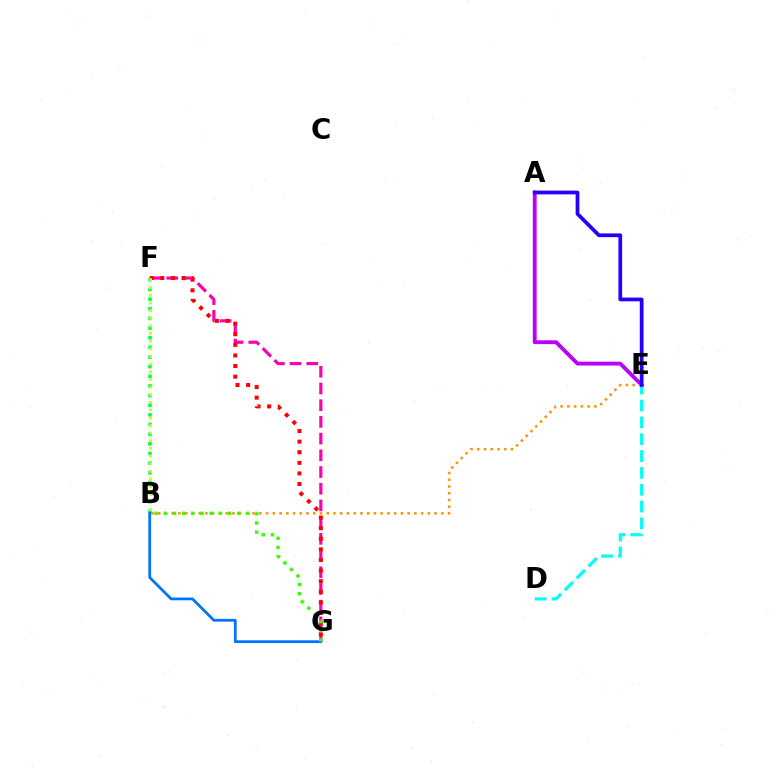{('F', 'G'): [{'color': '#ff00ac', 'line_style': 'dashed', 'thickness': 2.27}, {'color': '#ff0000', 'line_style': 'dotted', 'thickness': 2.88}], ('A', 'E'): [{'color': '#b900ff', 'line_style': 'solid', 'thickness': 2.77}, {'color': '#2500ff', 'line_style': 'solid', 'thickness': 2.7}], ('D', 'E'): [{'color': '#00fff6', 'line_style': 'dashed', 'thickness': 2.29}], ('B', 'F'): [{'color': '#00ff5c', 'line_style': 'dotted', 'thickness': 2.62}, {'color': '#d1ff00', 'line_style': 'dotted', 'thickness': 2.08}], ('B', 'E'): [{'color': '#ff9400', 'line_style': 'dotted', 'thickness': 1.83}], ('B', 'G'): [{'color': '#0074ff', 'line_style': 'solid', 'thickness': 1.99}, {'color': '#3dff00', 'line_style': 'dotted', 'thickness': 2.49}]}